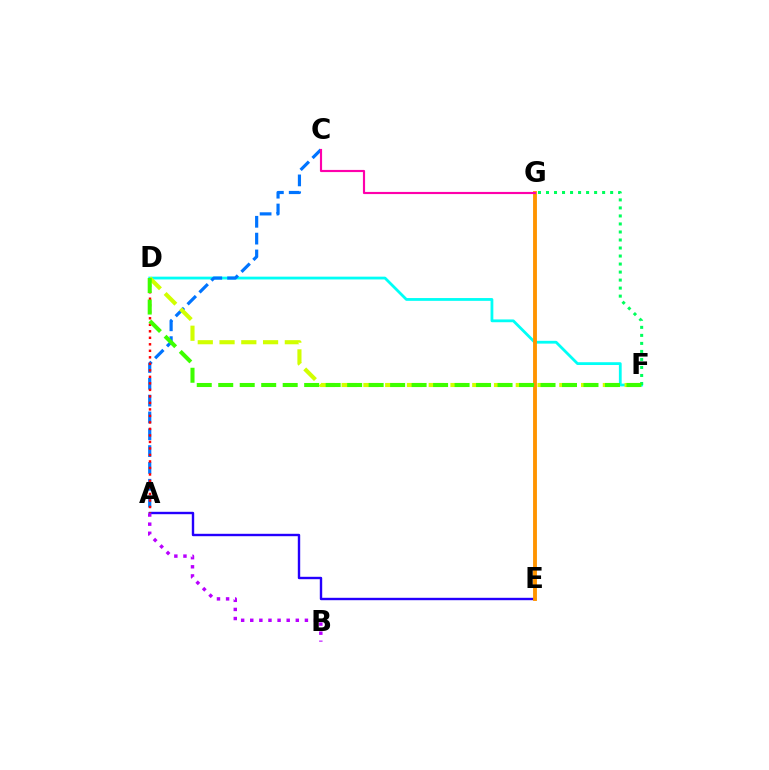{('A', 'E'): [{'color': '#2500ff', 'line_style': 'solid', 'thickness': 1.72}], ('D', 'F'): [{'color': '#00fff6', 'line_style': 'solid', 'thickness': 2.01}, {'color': '#d1ff00', 'line_style': 'dashed', 'thickness': 2.96}, {'color': '#3dff00', 'line_style': 'dashed', 'thickness': 2.92}], ('E', 'G'): [{'color': '#ff9400', 'line_style': 'solid', 'thickness': 2.78}], ('A', 'C'): [{'color': '#0074ff', 'line_style': 'dashed', 'thickness': 2.29}], ('F', 'G'): [{'color': '#00ff5c', 'line_style': 'dotted', 'thickness': 2.18}], ('C', 'G'): [{'color': '#ff00ac', 'line_style': 'solid', 'thickness': 1.55}], ('A', 'D'): [{'color': '#ff0000', 'line_style': 'dotted', 'thickness': 1.77}], ('A', 'B'): [{'color': '#b900ff', 'line_style': 'dotted', 'thickness': 2.48}]}